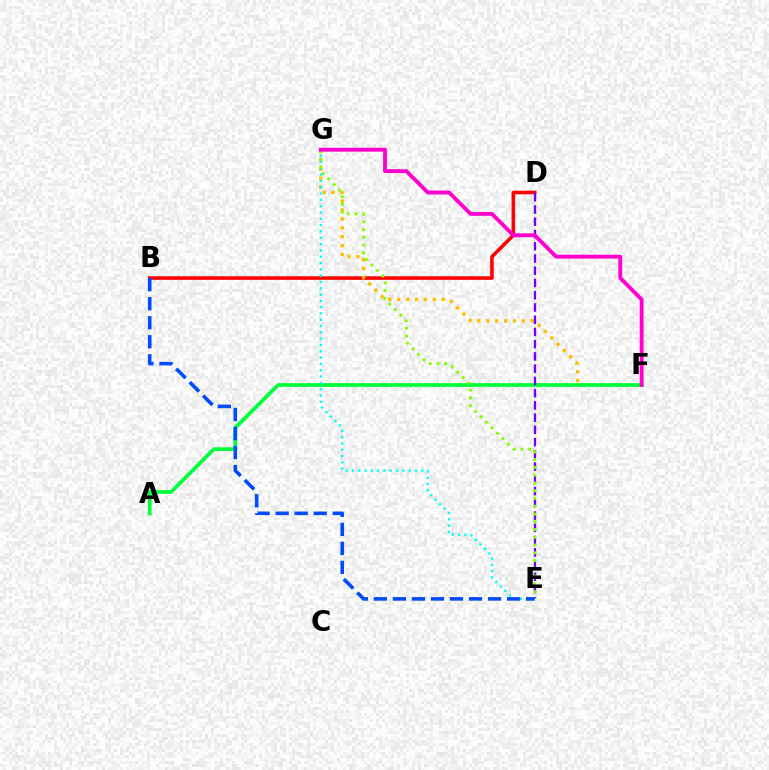{('B', 'D'): [{'color': '#ff0000', 'line_style': 'solid', 'thickness': 2.57}], ('F', 'G'): [{'color': '#ffbd00', 'line_style': 'dotted', 'thickness': 2.42}, {'color': '#ff00cf', 'line_style': 'solid', 'thickness': 2.78}], ('A', 'F'): [{'color': '#00ff39', 'line_style': 'solid', 'thickness': 2.69}], ('D', 'E'): [{'color': '#7200ff', 'line_style': 'dashed', 'thickness': 1.66}], ('E', 'G'): [{'color': '#00fff6', 'line_style': 'dotted', 'thickness': 1.71}, {'color': '#84ff00', 'line_style': 'dotted', 'thickness': 2.11}], ('B', 'E'): [{'color': '#004bff', 'line_style': 'dashed', 'thickness': 2.58}]}